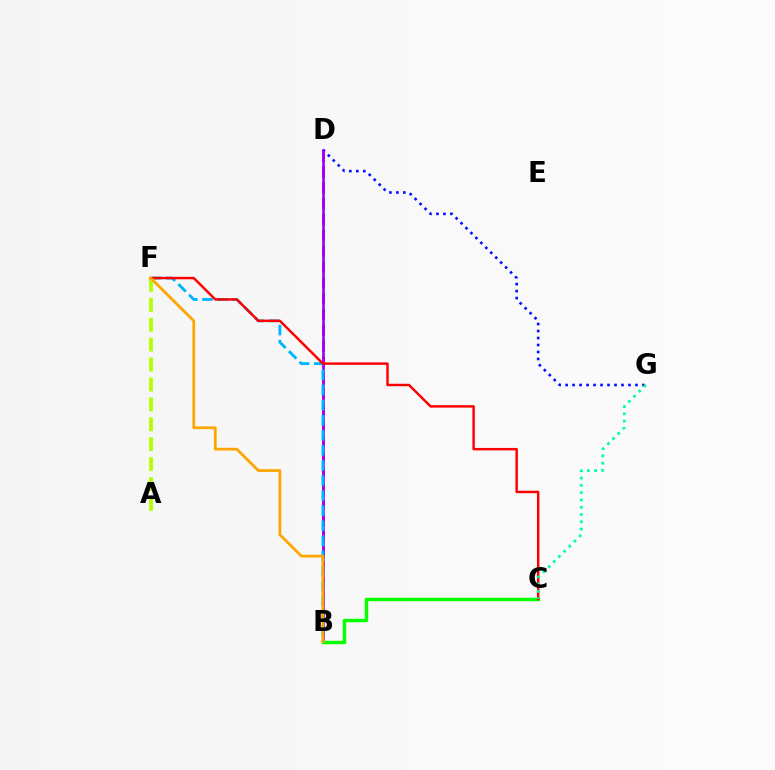{('B', 'D'): [{'color': '#ff00bd', 'line_style': 'dashed', 'thickness': 2.15}, {'color': '#9b00ff', 'line_style': 'solid', 'thickness': 1.88}], ('A', 'F'): [{'color': '#b3ff00', 'line_style': 'dashed', 'thickness': 2.7}], ('D', 'G'): [{'color': '#0010ff', 'line_style': 'dotted', 'thickness': 1.9}], ('B', 'F'): [{'color': '#00b5ff', 'line_style': 'dashed', 'thickness': 2.05}, {'color': '#ffa500', 'line_style': 'solid', 'thickness': 1.99}], ('B', 'C'): [{'color': '#08ff00', 'line_style': 'solid', 'thickness': 2.47}], ('C', 'F'): [{'color': '#ff0000', 'line_style': 'solid', 'thickness': 1.77}], ('C', 'G'): [{'color': '#00ff9d', 'line_style': 'dotted', 'thickness': 1.98}]}